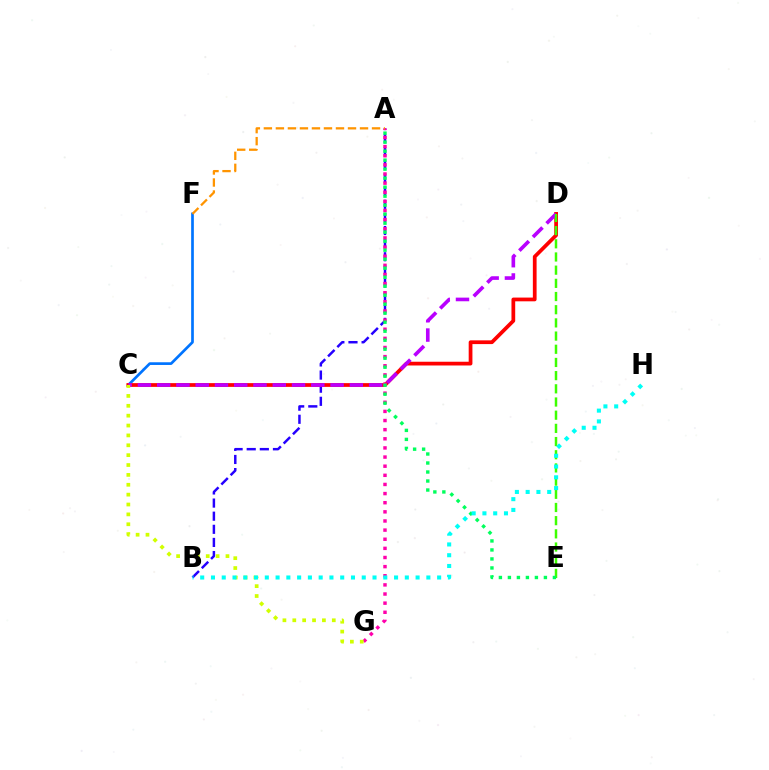{('A', 'B'): [{'color': '#2500ff', 'line_style': 'dashed', 'thickness': 1.78}], ('C', 'F'): [{'color': '#0074ff', 'line_style': 'solid', 'thickness': 1.94}], ('C', 'D'): [{'color': '#ff0000', 'line_style': 'solid', 'thickness': 2.69}, {'color': '#b900ff', 'line_style': 'dashed', 'thickness': 2.62}], ('A', 'G'): [{'color': '#ff00ac', 'line_style': 'dotted', 'thickness': 2.48}], ('A', 'F'): [{'color': '#ff9400', 'line_style': 'dashed', 'thickness': 1.63}], ('C', 'G'): [{'color': '#d1ff00', 'line_style': 'dotted', 'thickness': 2.68}], ('D', 'E'): [{'color': '#3dff00', 'line_style': 'dashed', 'thickness': 1.79}], ('A', 'E'): [{'color': '#00ff5c', 'line_style': 'dotted', 'thickness': 2.45}], ('B', 'H'): [{'color': '#00fff6', 'line_style': 'dotted', 'thickness': 2.93}]}